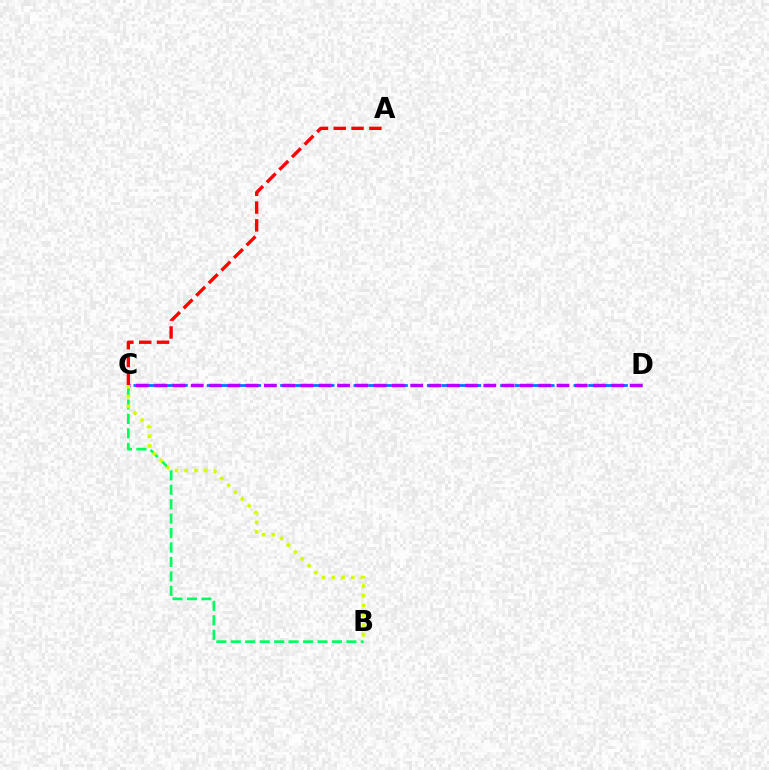{('C', 'D'): [{'color': '#0074ff', 'line_style': 'dashed', 'thickness': 1.99}, {'color': '#b900ff', 'line_style': 'dashed', 'thickness': 2.48}], ('B', 'C'): [{'color': '#00ff5c', 'line_style': 'dashed', 'thickness': 1.96}, {'color': '#d1ff00', 'line_style': 'dotted', 'thickness': 2.64}], ('A', 'C'): [{'color': '#ff0000', 'line_style': 'dashed', 'thickness': 2.42}]}